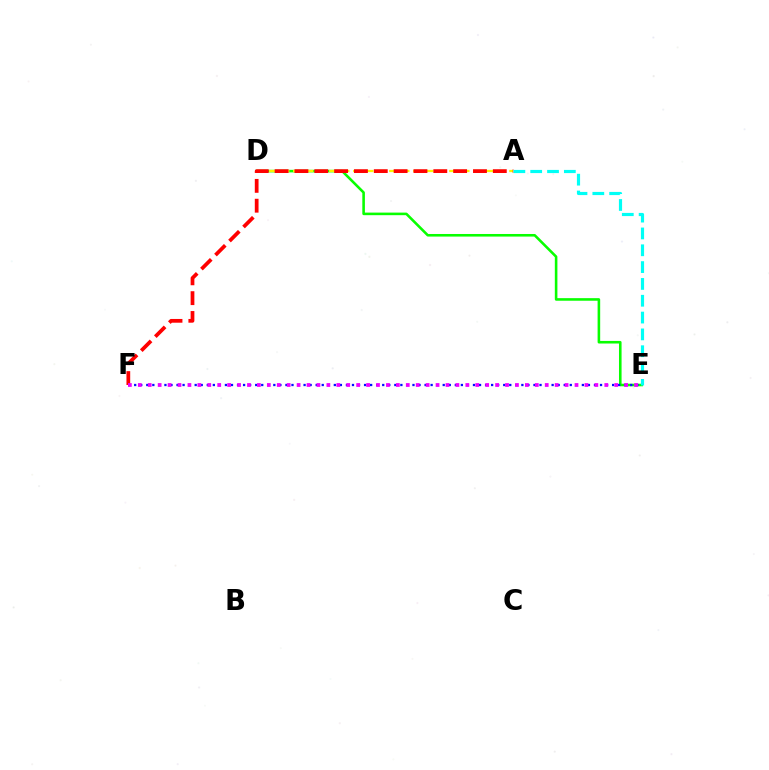{('D', 'E'): [{'color': '#08ff00', 'line_style': 'solid', 'thickness': 1.86}], ('E', 'F'): [{'color': '#0010ff', 'line_style': 'dotted', 'thickness': 1.64}, {'color': '#ee00ff', 'line_style': 'dotted', 'thickness': 2.7}], ('A', 'D'): [{'color': '#fcf500', 'line_style': 'dashed', 'thickness': 1.63}], ('A', 'F'): [{'color': '#ff0000', 'line_style': 'dashed', 'thickness': 2.7}], ('A', 'E'): [{'color': '#00fff6', 'line_style': 'dashed', 'thickness': 2.29}]}